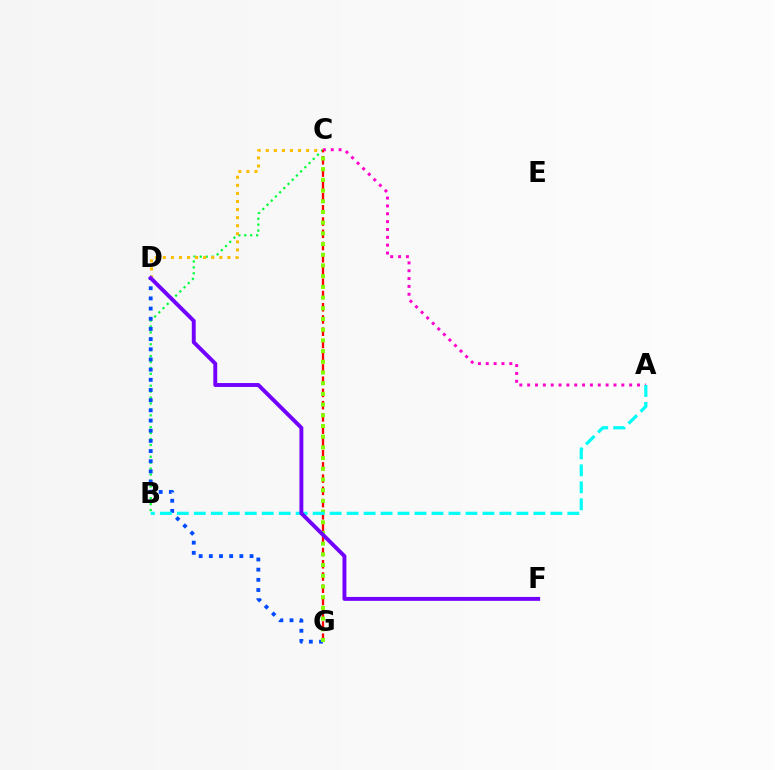{('B', 'C'): [{'color': '#00ff39', 'line_style': 'dotted', 'thickness': 1.61}], ('C', 'D'): [{'color': '#ffbd00', 'line_style': 'dotted', 'thickness': 2.19}], ('A', 'C'): [{'color': '#ff00cf', 'line_style': 'dotted', 'thickness': 2.13}], ('D', 'G'): [{'color': '#004bff', 'line_style': 'dotted', 'thickness': 2.76}], ('C', 'G'): [{'color': '#ff0000', 'line_style': 'dashed', 'thickness': 1.66}, {'color': '#84ff00', 'line_style': 'dotted', 'thickness': 2.91}], ('A', 'B'): [{'color': '#00fff6', 'line_style': 'dashed', 'thickness': 2.31}], ('D', 'F'): [{'color': '#7200ff', 'line_style': 'solid', 'thickness': 2.81}]}